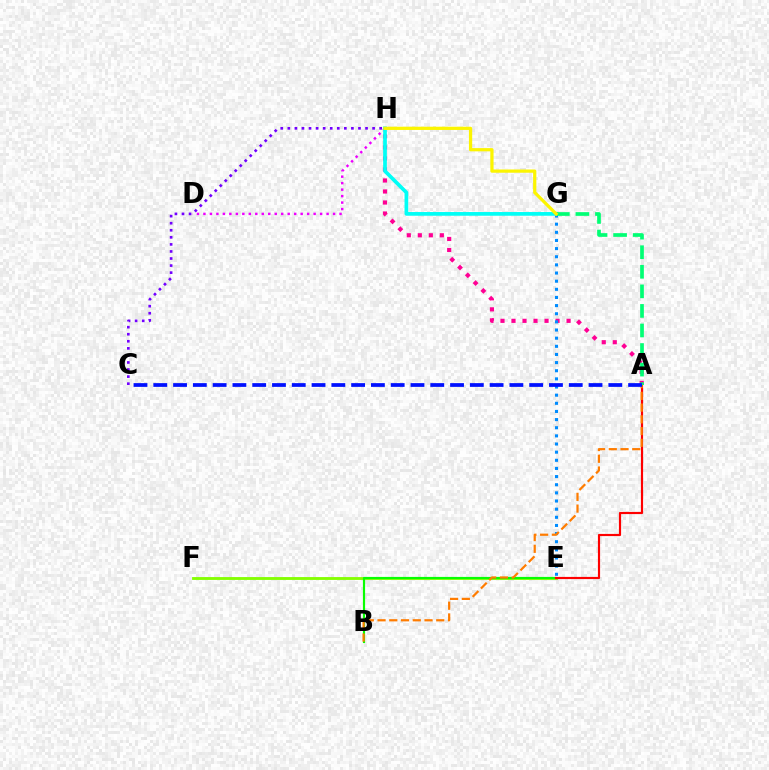{('A', 'H'): [{'color': '#ff0094', 'line_style': 'dotted', 'thickness': 2.99}], ('E', 'F'): [{'color': '#84ff00', 'line_style': 'solid', 'thickness': 2.05}], ('B', 'E'): [{'color': '#08ff00', 'line_style': 'solid', 'thickness': 1.57}], ('D', 'H'): [{'color': '#ee00ff', 'line_style': 'dotted', 'thickness': 1.76}], ('E', 'G'): [{'color': '#008cff', 'line_style': 'dotted', 'thickness': 2.21}], ('C', 'H'): [{'color': '#7200ff', 'line_style': 'dotted', 'thickness': 1.92}], ('G', 'H'): [{'color': '#00fff6', 'line_style': 'solid', 'thickness': 2.67}, {'color': '#fcf500', 'line_style': 'solid', 'thickness': 2.33}], ('A', 'E'): [{'color': '#ff0000', 'line_style': 'solid', 'thickness': 1.57}], ('A', 'B'): [{'color': '#ff7c00', 'line_style': 'dashed', 'thickness': 1.6}], ('A', 'G'): [{'color': '#00ff74', 'line_style': 'dashed', 'thickness': 2.66}], ('A', 'C'): [{'color': '#0010ff', 'line_style': 'dashed', 'thickness': 2.69}]}